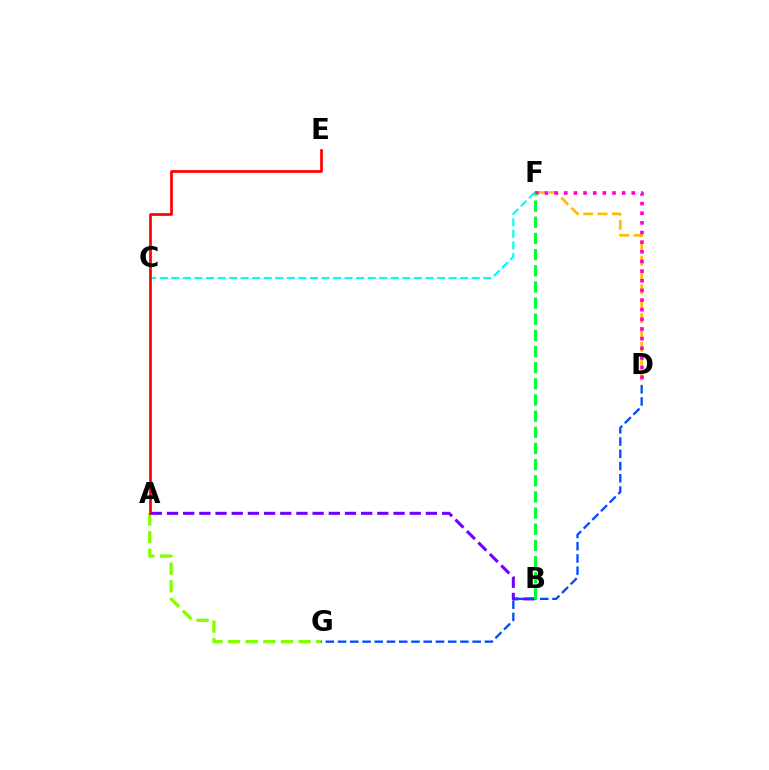{('A', 'G'): [{'color': '#84ff00', 'line_style': 'dashed', 'thickness': 2.4}], ('D', 'F'): [{'color': '#ffbd00', 'line_style': 'dashed', 'thickness': 1.95}, {'color': '#ff00cf', 'line_style': 'dotted', 'thickness': 2.62}], ('A', 'B'): [{'color': '#7200ff', 'line_style': 'dashed', 'thickness': 2.2}], ('D', 'G'): [{'color': '#004bff', 'line_style': 'dashed', 'thickness': 1.66}], ('C', 'F'): [{'color': '#00fff6', 'line_style': 'dashed', 'thickness': 1.57}], ('B', 'F'): [{'color': '#00ff39', 'line_style': 'dashed', 'thickness': 2.19}], ('A', 'E'): [{'color': '#ff0000', 'line_style': 'solid', 'thickness': 1.95}]}